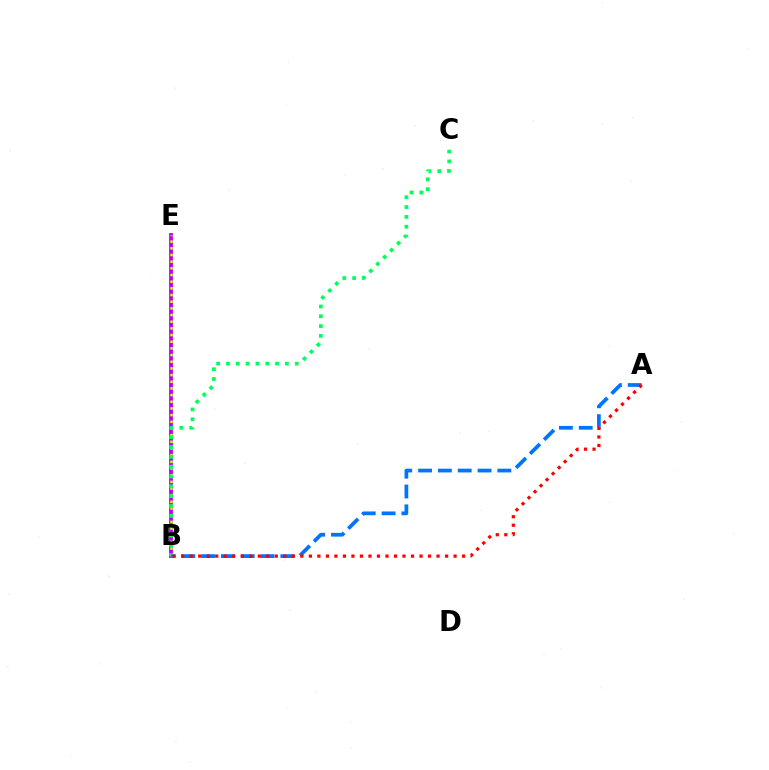{('B', 'E'): [{'color': '#b900ff', 'line_style': 'solid', 'thickness': 2.73}, {'color': '#d1ff00', 'line_style': 'dotted', 'thickness': 1.81}], ('B', 'C'): [{'color': '#00ff5c', 'line_style': 'dotted', 'thickness': 2.67}], ('A', 'B'): [{'color': '#0074ff', 'line_style': 'dashed', 'thickness': 2.69}, {'color': '#ff0000', 'line_style': 'dotted', 'thickness': 2.31}]}